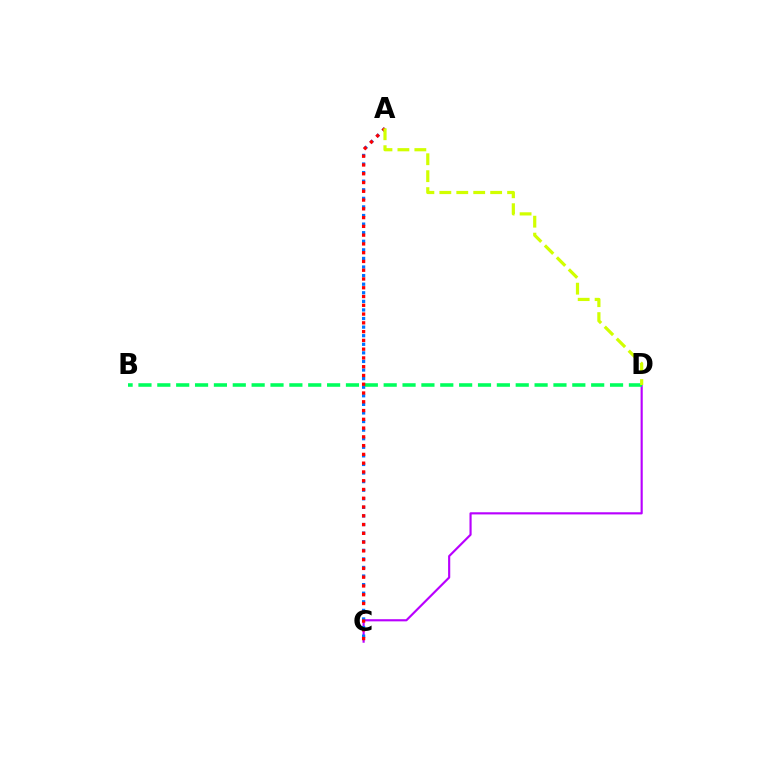{('C', 'D'): [{'color': '#b900ff', 'line_style': 'solid', 'thickness': 1.55}], ('A', 'C'): [{'color': '#0074ff', 'line_style': 'dotted', 'thickness': 2.33}, {'color': '#ff0000', 'line_style': 'dotted', 'thickness': 2.38}], ('B', 'D'): [{'color': '#00ff5c', 'line_style': 'dashed', 'thickness': 2.56}], ('A', 'D'): [{'color': '#d1ff00', 'line_style': 'dashed', 'thickness': 2.3}]}